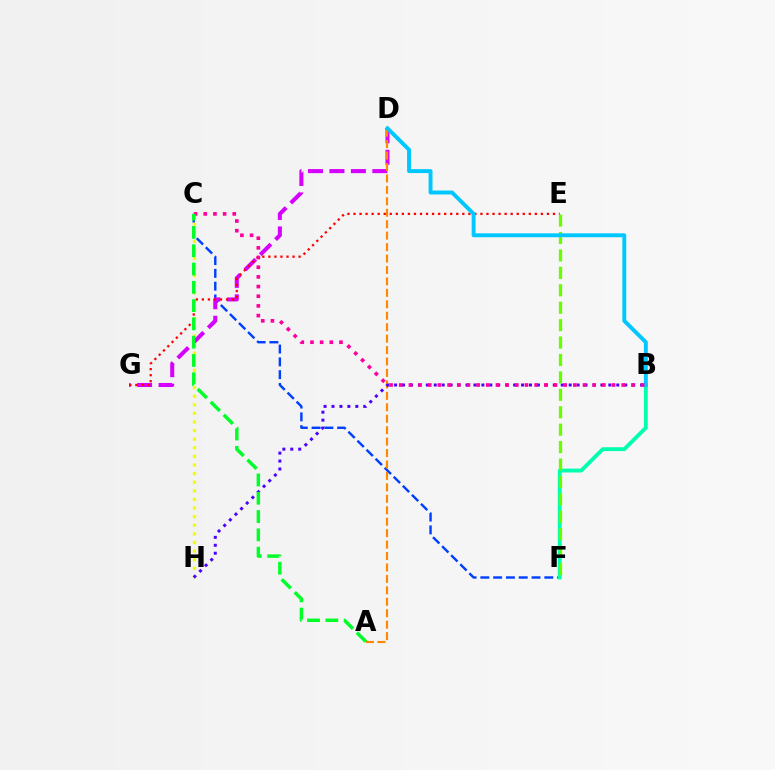{('C', 'F'): [{'color': '#003fff', 'line_style': 'dashed', 'thickness': 1.74}], ('D', 'G'): [{'color': '#d600ff', 'line_style': 'dashed', 'thickness': 2.92}], ('C', 'H'): [{'color': '#eeff00', 'line_style': 'dotted', 'thickness': 2.34}], ('A', 'D'): [{'color': '#ff8800', 'line_style': 'dashed', 'thickness': 1.55}], ('B', 'F'): [{'color': '#00ffaf', 'line_style': 'solid', 'thickness': 2.78}], ('B', 'H'): [{'color': '#4f00ff', 'line_style': 'dotted', 'thickness': 2.16}], ('E', 'G'): [{'color': '#ff0000', 'line_style': 'dotted', 'thickness': 1.64}], ('E', 'F'): [{'color': '#66ff00', 'line_style': 'dashed', 'thickness': 2.37}], ('B', 'D'): [{'color': '#00c7ff', 'line_style': 'solid', 'thickness': 2.82}], ('B', 'C'): [{'color': '#ff00a0', 'line_style': 'dotted', 'thickness': 2.63}], ('A', 'C'): [{'color': '#00ff27', 'line_style': 'dashed', 'thickness': 2.49}]}